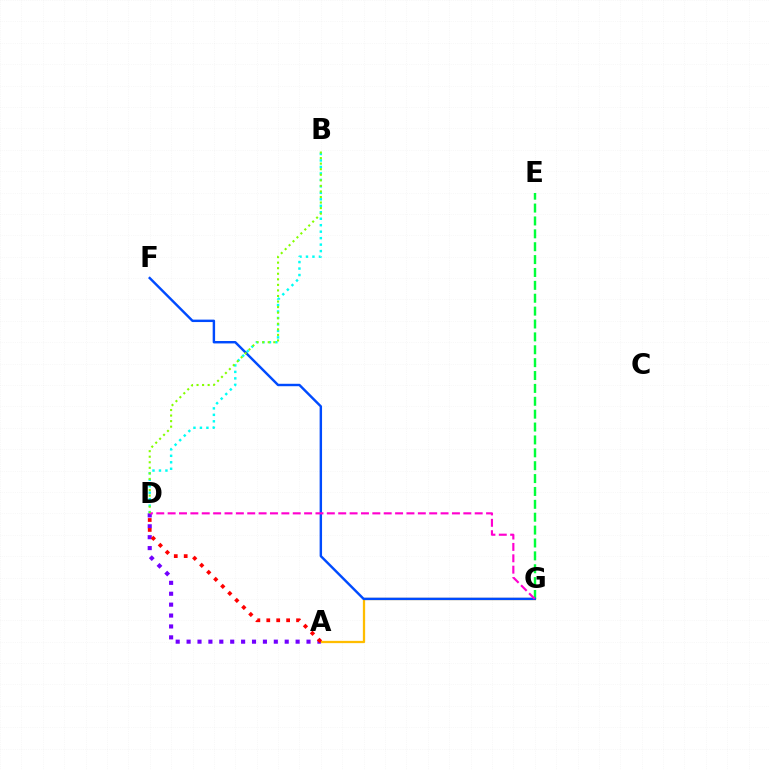{('B', 'D'): [{'color': '#00fff6', 'line_style': 'dotted', 'thickness': 1.76}, {'color': '#84ff00', 'line_style': 'dotted', 'thickness': 1.51}], ('A', 'G'): [{'color': '#ffbd00', 'line_style': 'solid', 'thickness': 1.64}], ('E', 'G'): [{'color': '#00ff39', 'line_style': 'dashed', 'thickness': 1.75}], ('A', 'D'): [{'color': '#7200ff', 'line_style': 'dotted', 'thickness': 2.96}, {'color': '#ff0000', 'line_style': 'dotted', 'thickness': 2.7}], ('F', 'G'): [{'color': '#004bff', 'line_style': 'solid', 'thickness': 1.75}], ('D', 'G'): [{'color': '#ff00cf', 'line_style': 'dashed', 'thickness': 1.54}]}